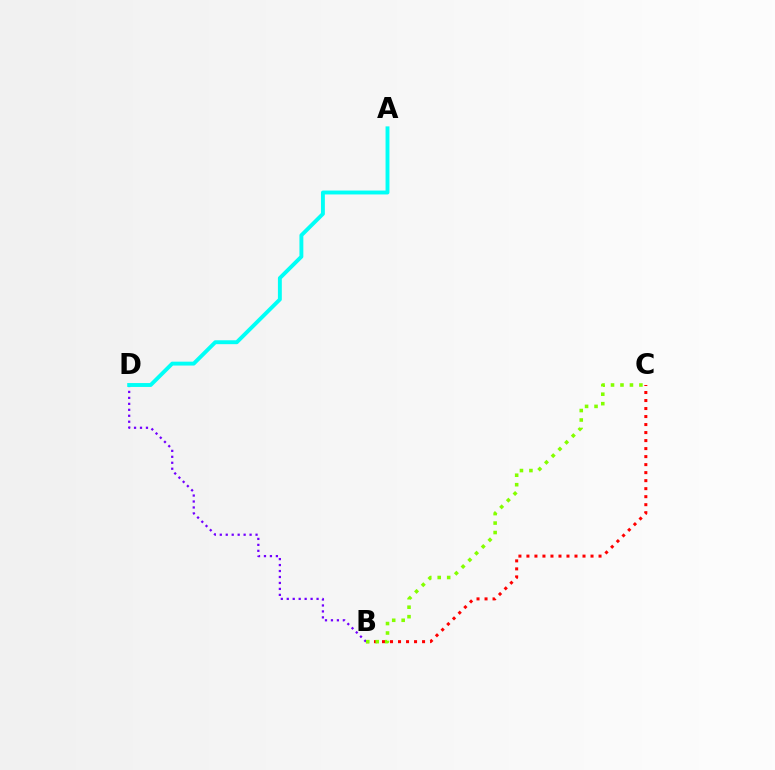{('B', 'C'): [{'color': '#ff0000', 'line_style': 'dotted', 'thickness': 2.18}, {'color': '#84ff00', 'line_style': 'dotted', 'thickness': 2.57}], ('B', 'D'): [{'color': '#7200ff', 'line_style': 'dotted', 'thickness': 1.62}], ('A', 'D'): [{'color': '#00fff6', 'line_style': 'solid', 'thickness': 2.8}]}